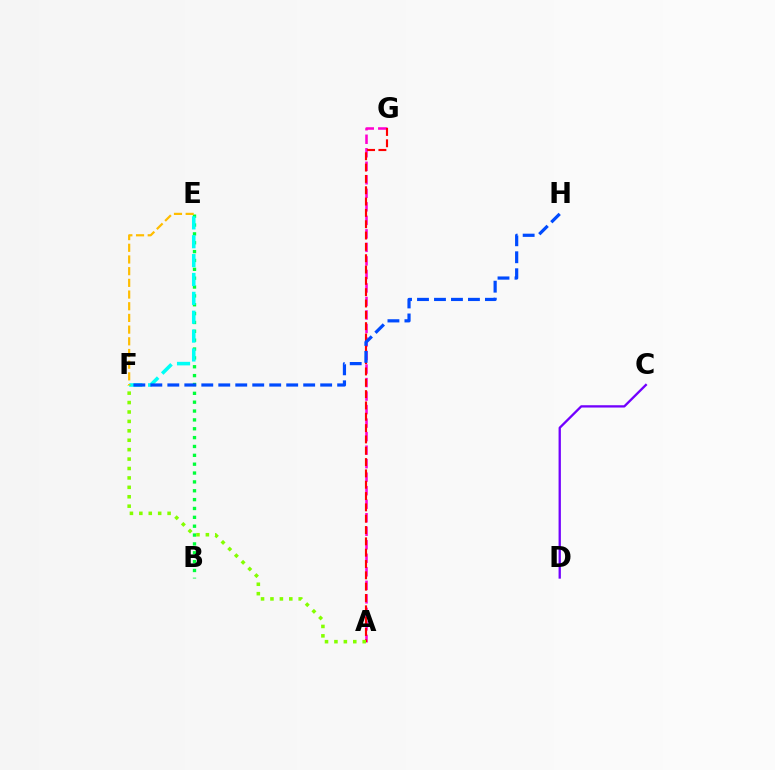{('B', 'E'): [{'color': '#00ff39', 'line_style': 'dotted', 'thickness': 2.41}], ('C', 'D'): [{'color': '#7200ff', 'line_style': 'solid', 'thickness': 1.67}], ('A', 'G'): [{'color': '#ff00cf', 'line_style': 'dashed', 'thickness': 1.84}, {'color': '#ff0000', 'line_style': 'dashed', 'thickness': 1.54}], ('E', 'F'): [{'color': '#00fff6', 'line_style': 'dashed', 'thickness': 2.56}, {'color': '#ffbd00', 'line_style': 'dashed', 'thickness': 1.59}], ('F', 'H'): [{'color': '#004bff', 'line_style': 'dashed', 'thickness': 2.31}], ('A', 'F'): [{'color': '#84ff00', 'line_style': 'dotted', 'thickness': 2.56}]}